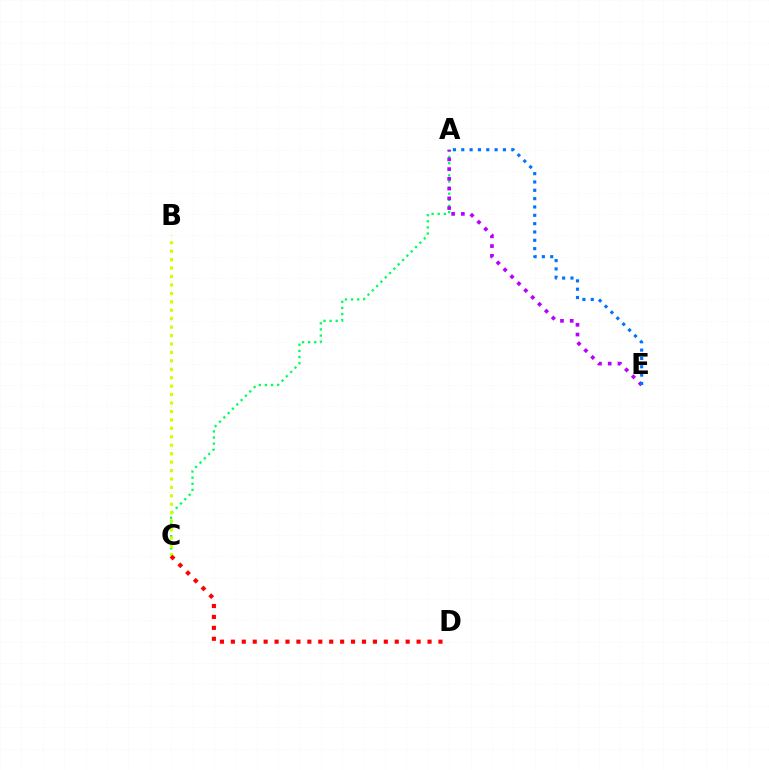{('A', 'C'): [{'color': '#00ff5c', 'line_style': 'dotted', 'thickness': 1.66}], ('B', 'C'): [{'color': '#d1ff00', 'line_style': 'dotted', 'thickness': 2.29}], ('C', 'D'): [{'color': '#ff0000', 'line_style': 'dotted', 'thickness': 2.97}], ('A', 'E'): [{'color': '#b900ff', 'line_style': 'dotted', 'thickness': 2.65}, {'color': '#0074ff', 'line_style': 'dotted', 'thickness': 2.26}]}